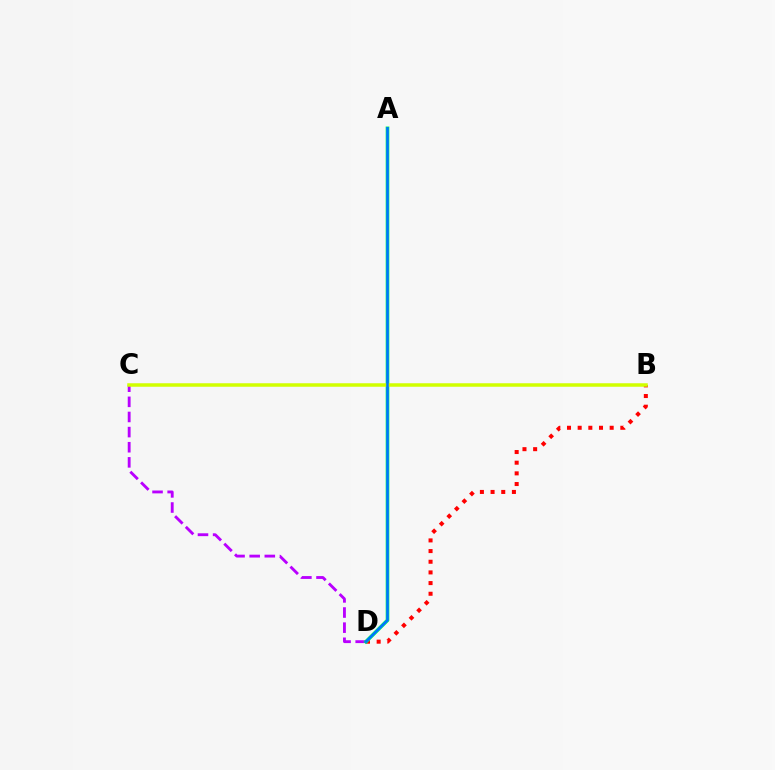{('C', 'D'): [{'color': '#b900ff', 'line_style': 'dashed', 'thickness': 2.06}], ('B', 'D'): [{'color': '#ff0000', 'line_style': 'dotted', 'thickness': 2.9}], ('A', 'D'): [{'color': '#00ff5c', 'line_style': 'solid', 'thickness': 2.64}, {'color': '#0074ff', 'line_style': 'solid', 'thickness': 1.85}], ('B', 'C'): [{'color': '#d1ff00', 'line_style': 'solid', 'thickness': 2.52}]}